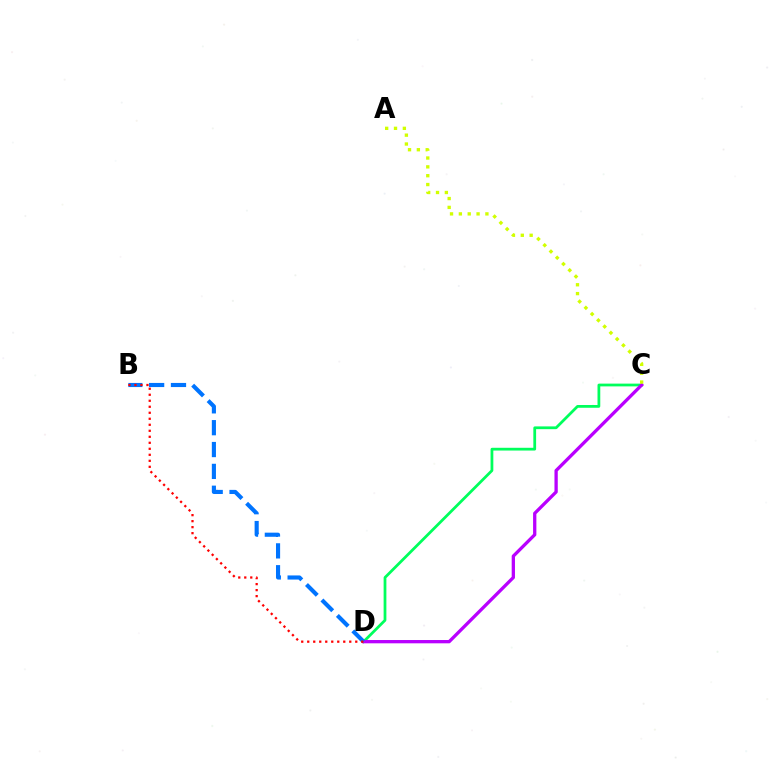{('C', 'D'): [{'color': '#00ff5c', 'line_style': 'solid', 'thickness': 1.99}, {'color': '#b900ff', 'line_style': 'solid', 'thickness': 2.37}], ('B', 'D'): [{'color': '#0074ff', 'line_style': 'dashed', 'thickness': 2.97}, {'color': '#ff0000', 'line_style': 'dotted', 'thickness': 1.63}], ('A', 'C'): [{'color': '#d1ff00', 'line_style': 'dotted', 'thickness': 2.4}]}